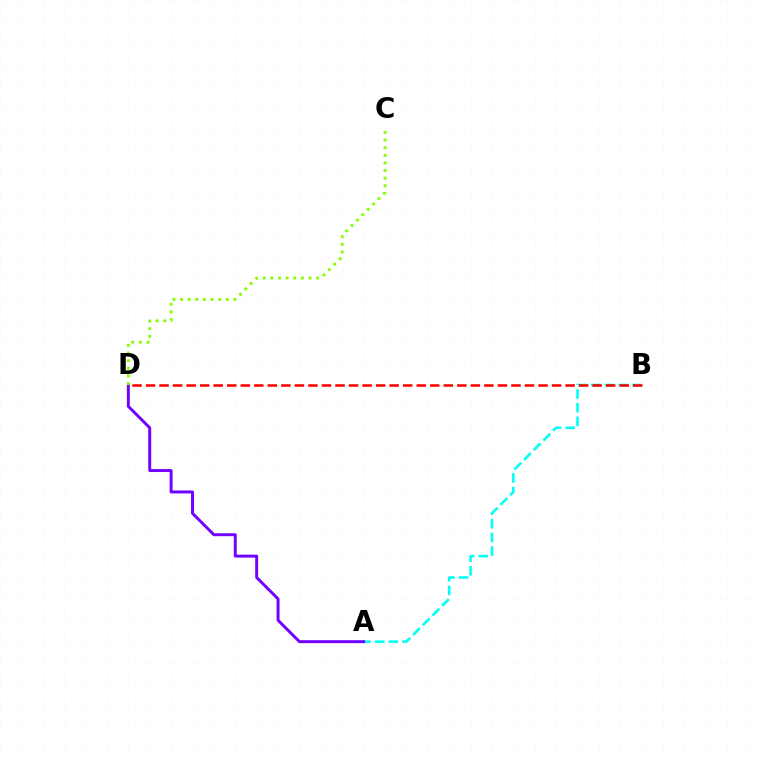{('A', 'B'): [{'color': '#00fff6', 'line_style': 'dashed', 'thickness': 1.86}], ('B', 'D'): [{'color': '#ff0000', 'line_style': 'dashed', 'thickness': 1.84}], ('A', 'D'): [{'color': '#7200ff', 'line_style': 'solid', 'thickness': 2.12}], ('C', 'D'): [{'color': '#84ff00', 'line_style': 'dotted', 'thickness': 2.07}]}